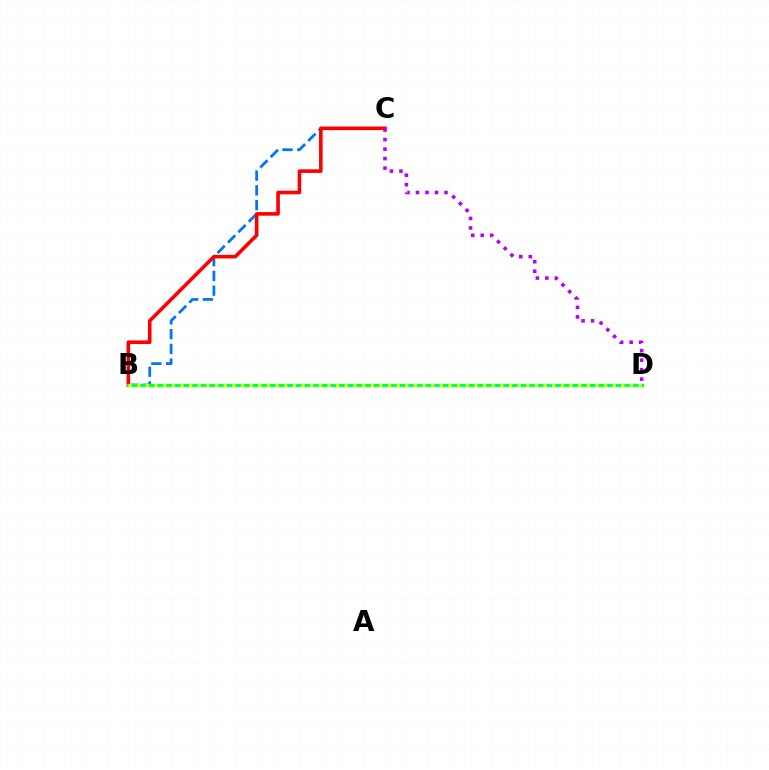{('B', 'C'): [{'color': '#0074ff', 'line_style': 'dashed', 'thickness': 2.0}, {'color': '#ff0000', 'line_style': 'solid', 'thickness': 2.6}], ('C', 'D'): [{'color': '#b900ff', 'line_style': 'dotted', 'thickness': 2.58}], ('B', 'D'): [{'color': '#00ff5c', 'line_style': 'solid', 'thickness': 2.34}, {'color': '#d1ff00', 'line_style': 'dotted', 'thickness': 2.35}]}